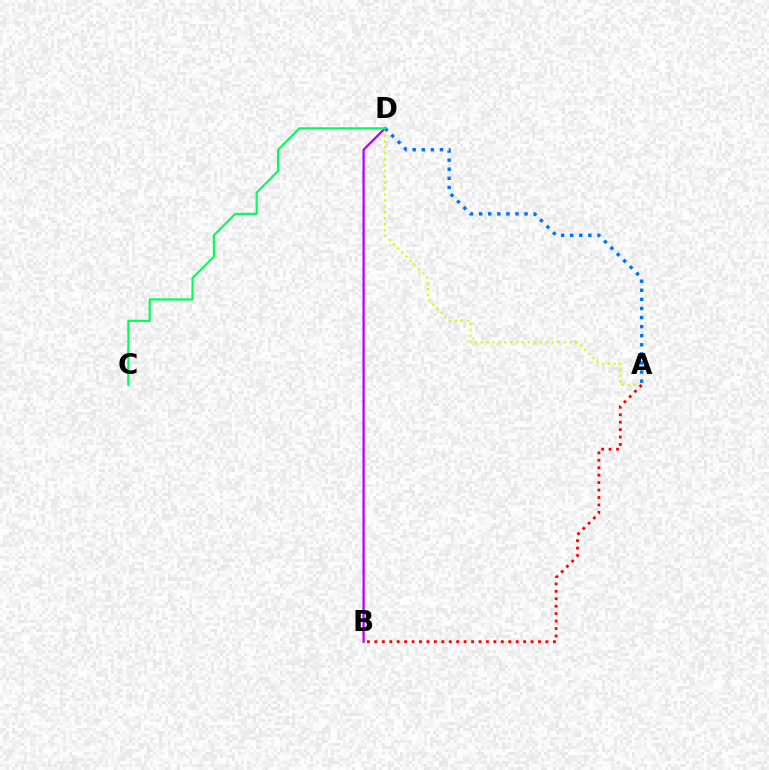{('B', 'D'): [{'color': '#b900ff', 'line_style': 'solid', 'thickness': 1.64}], ('A', 'D'): [{'color': '#d1ff00', 'line_style': 'dotted', 'thickness': 1.61}, {'color': '#0074ff', 'line_style': 'dotted', 'thickness': 2.47}], ('A', 'B'): [{'color': '#ff0000', 'line_style': 'dotted', 'thickness': 2.02}], ('C', 'D'): [{'color': '#00ff5c', 'line_style': 'solid', 'thickness': 1.56}]}